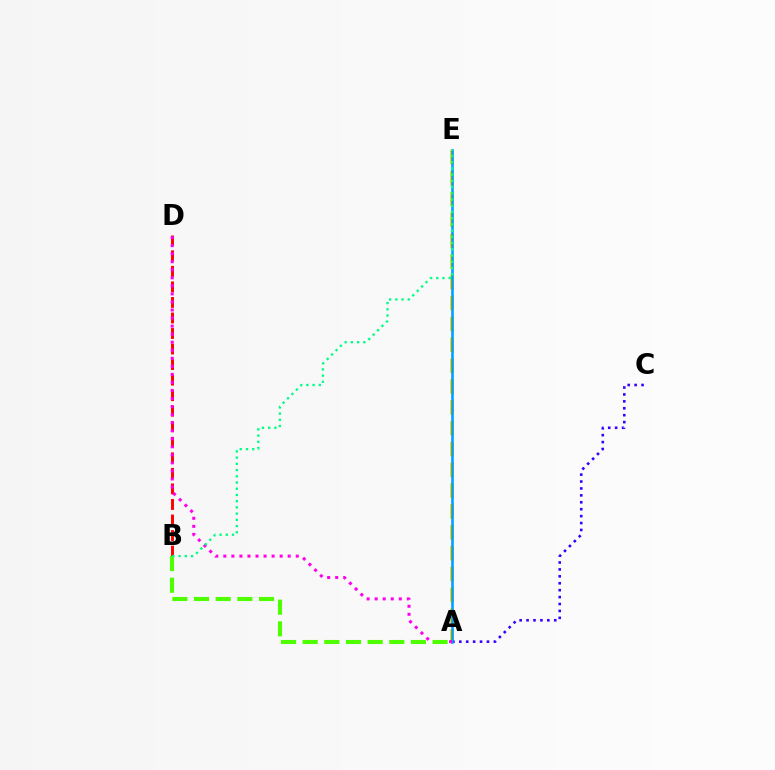{('A', 'E'): [{'color': '#ffd500', 'line_style': 'dashed', 'thickness': 2.83}, {'color': '#009eff', 'line_style': 'solid', 'thickness': 1.85}], ('A', 'C'): [{'color': '#3700ff', 'line_style': 'dotted', 'thickness': 1.88}], ('B', 'D'): [{'color': '#ff0000', 'line_style': 'dashed', 'thickness': 2.11}], ('A', 'D'): [{'color': '#ff00ed', 'line_style': 'dotted', 'thickness': 2.19}], ('A', 'B'): [{'color': '#4fff00', 'line_style': 'dashed', 'thickness': 2.94}], ('B', 'E'): [{'color': '#00ff86', 'line_style': 'dotted', 'thickness': 1.69}]}